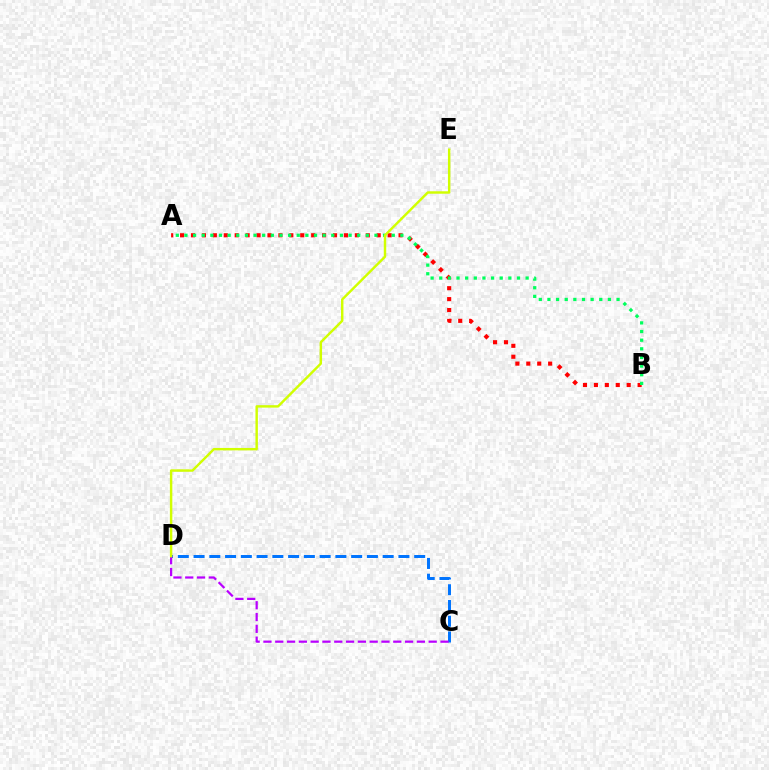{('C', 'D'): [{'color': '#0074ff', 'line_style': 'dashed', 'thickness': 2.14}, {'color': '#b900ff', 'line_style': 'dashed', 'thickness': 1.6}], ('A', 'B'): [{'color': '#ff0000', 'line_style': 'dotted', 'thickness': 2.97}, {'color': '#00ff5c', 'line_style': 'dotted', 'thickness': 2.35}], ('D', 'E'): [{'color': '#d1ff00', 'line_style': 'solid', 'thickness': 1.75}]}